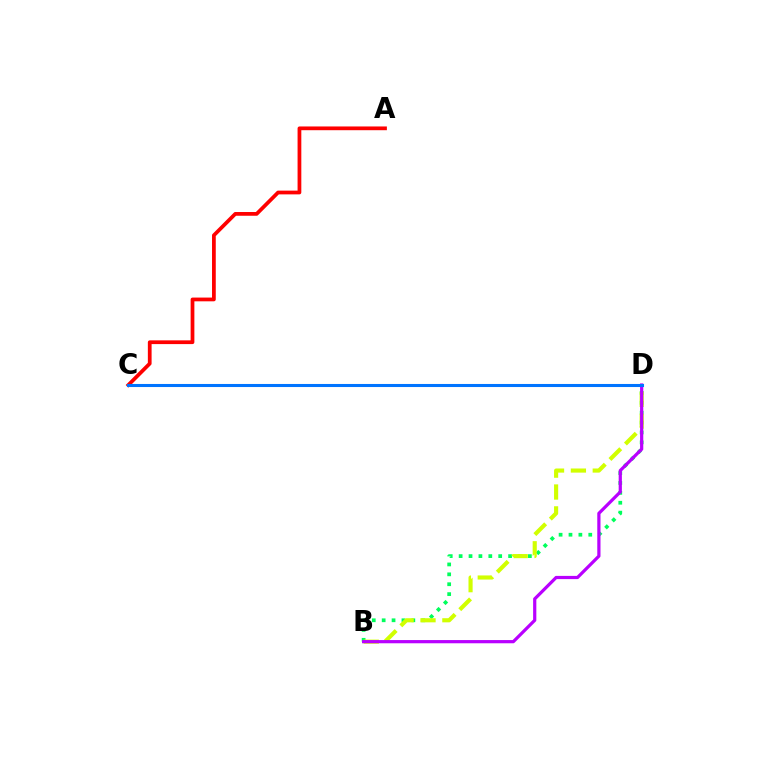{('A', 'C'): [{'color': '#ff0000', 'line_style': 'solid', 'thickness': 2.7}], ('B', 'D'): [{'color': '#00ff5c', 'line_style': 'dotted', 'thickness': 2.69}, {'color': '#d1ff00', 'line_style': 'dashed', 'thickness': 2.97}, {'color': '#b900ff', 'line_style': 'solid', 'thickness': 2.31}], ('C', 'D'): [{'color': '#0074ff', 'line_style': 'solid', 'thickness': 2.21}]}